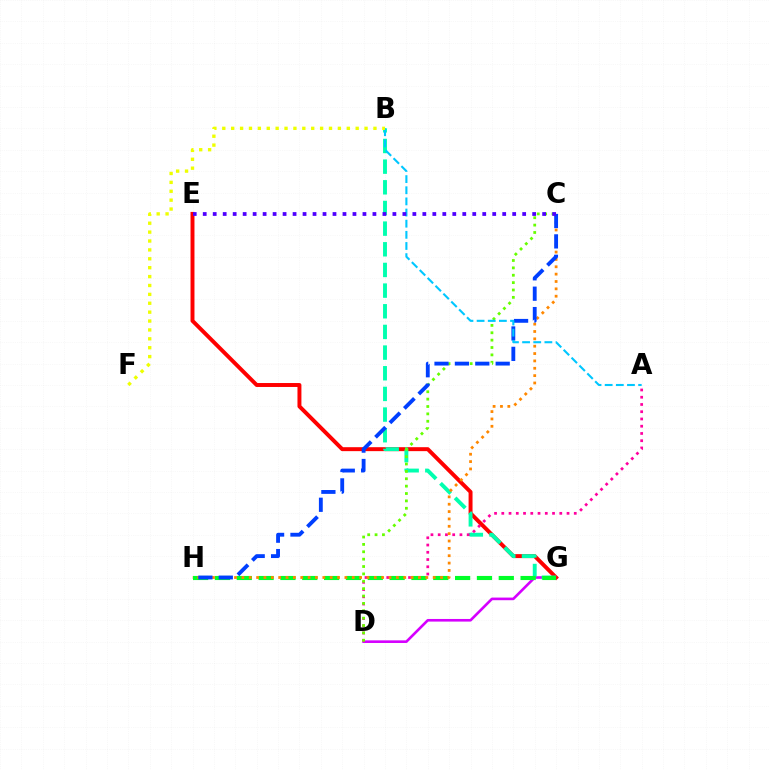{('D', 'G'): [{'color': '#d600ff', 'line_style': 'solid', 'thickness': 1.89}], ('E', 'G'): [{'color': '#ff0000', 'line_style': 'solid', 'thickness': 2.84}], ('B', 'G'): [{'color': '#00ffaf', 'line_style': 'dashed', 'thickness': 2.81}], ('A', 'D'): [{'color': '#ff00a0', 'line_style': 'dotted', 'thickness': 1.97}], ('C', 'D'): [{'color': '#66ff00', 'line_style': 'dotted', 'thickness': 2.0}], ('G', 'H'): [{'color': '#00ff27', 'line_style': 'dashed', 'thickness': 2.97}], ('C', 'H'): [{'color': '#ff8800', 'line_style': 'dotted', 'thickness': 2.0}, {'color': '#003fff', 'line_style': 'dashed', 'thickness': 2.77}], ('A', 'B'): [{'color': '#00c7ff', 'line_style': 'dashed', 'thickness': 1.51}], ('C', 'E'): [{'color': '#4f00ff', 'line_style': 'dotted', 'thickness': 2.71}], ('B', 'F'): [{'color': '#eeff00', 'line_style': 'dotted', 'thickness': 2.42}]}